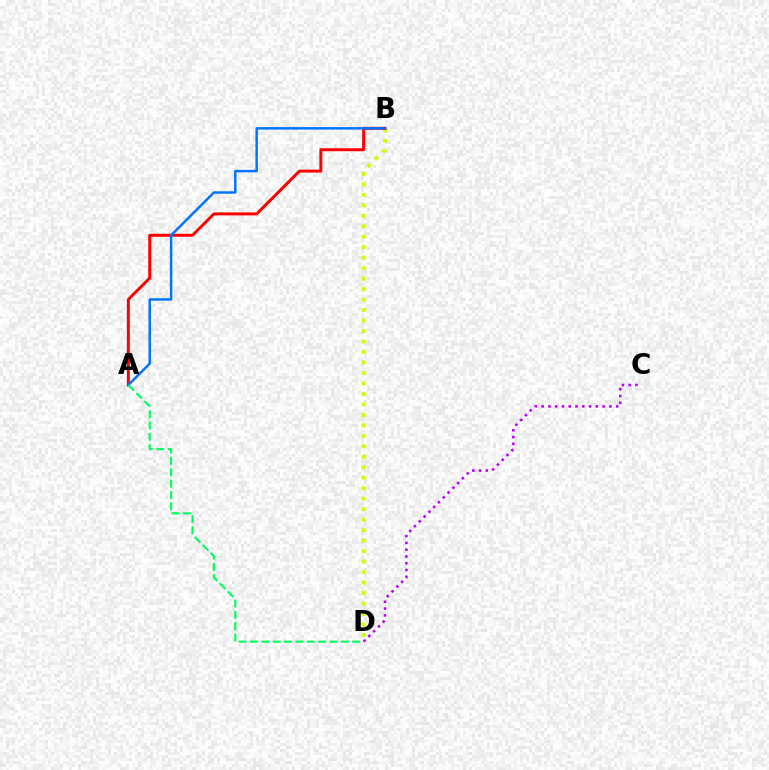{('B', 'D'): [{'color': '#d1ff00', 'line_style': 'dotted', 'thickness': 2.85}], ('A', 'B'): [{'color': '#ff0000', 'line_style': 'solid', 'thickness': 2.13}, {'color': '#0074ff', 'line_style': 'solid', 'thickness': 1.77}], ('A', 'D'): [{'color': '#00ff5c', 'line_style': 'dashed', 'thickness': 1.54}], ('C', 'D'): [{'color': '#b900ff', 'line_style': 'dotted', 'thickness': 1.84}]}